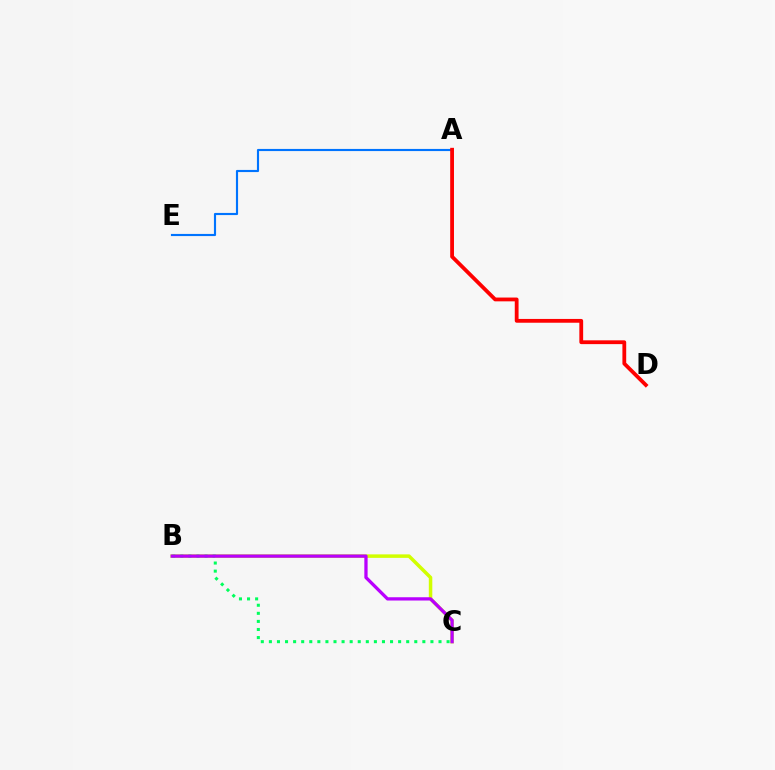{('B', 'C'): [{'color': '#d1ff00', 'line_style': 'solid', 'thickness': 2.52}, {'color': '#00ff5c', 'line_style': 'dotted', 'thickness': 2.19}, {'color': '#b900ff', 'line_style': 'solid', 'thickness': 2.36}], ('A', 'E'): [{'color': '#0074ff', 'line_style': 'solid', 'thickness': 1.54}], ('A', 'D'): [{'color': '#ff0000', 'line_style': 'solid', 'thickness': 2.73}]}